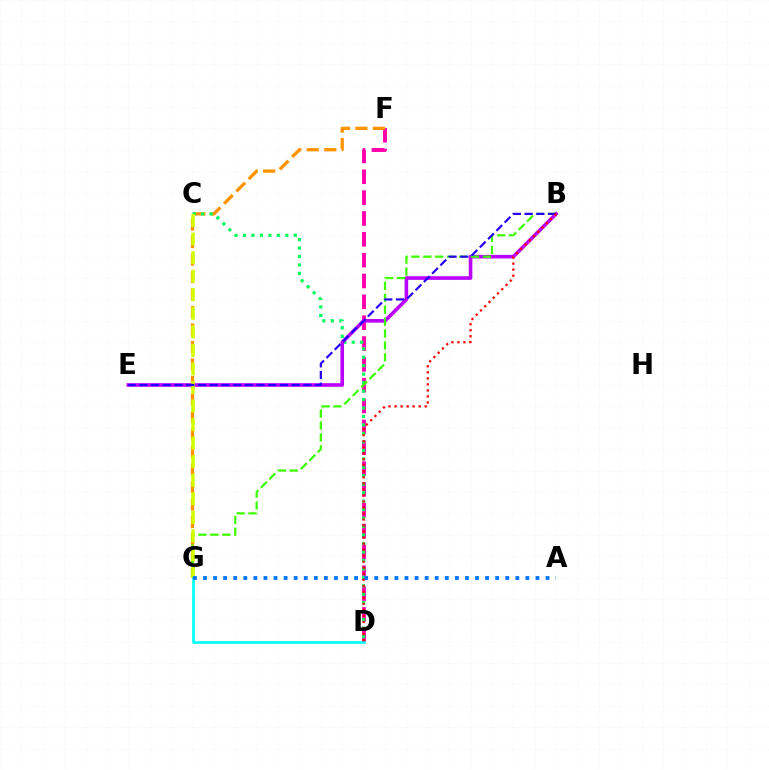{('D', 'F'): [{'color': '#ff00ac', 'line_style': 'dashed', 'thickness': 2.83}], ('F', 'G'): [{'color': '#ff9400', 'line_style': 'dashed', 'thickness': 2.38}], ('C', 'D'): [{'color': '#00ff5c', 'line_style': 'dotted', 'thickness': 2.3}], ('B', 'E'): [{'color': '#b900ff', 'line_style': 'solid', 'thickness': 2.6}, {'color': '#2500ff', 'line_style': 'dashed', 'thickness': 1.59}], ('B', 'G'): [{'color': '#3dff00', 'line_style': 'dashed', 'thickness': 1.62}], ('C', 'G'): [{'color': '#d1ff00', 'line_style': 'dashed', 'thickness': 2.52}], ('D', 'G'): [{'color': '#00fff6', 'line_style': 'solid', 'thickness': 1.92}], ('A', 'G'): [{'color': '#0074ff', 'line_style': 'dotted', 'thickness': 2.74}], ('B', 'D'): [{'color': '#ff0000', 'line_style': 'dotted', 'thickness': 1.64}]}